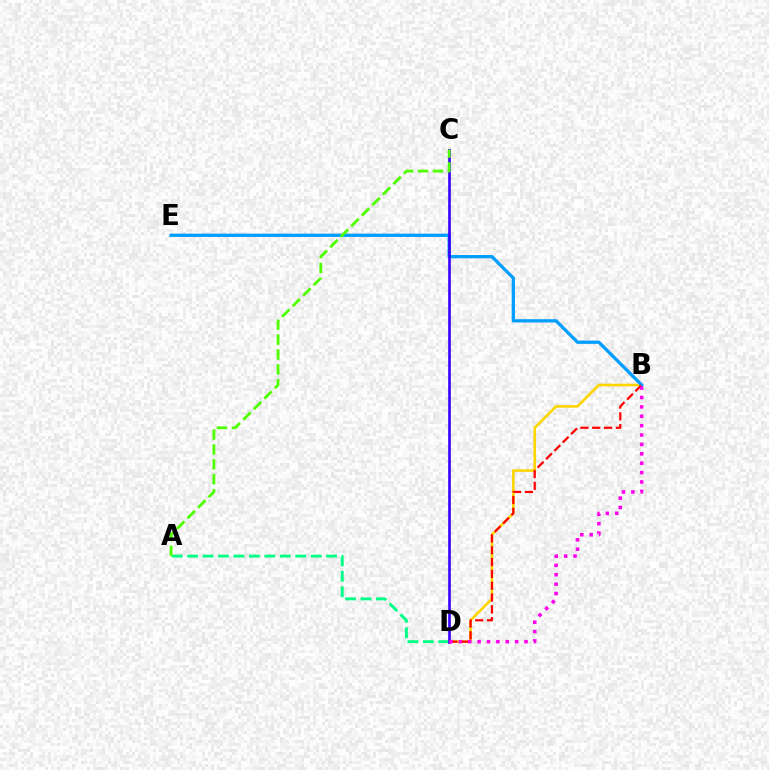{('B', 'D'): [{'color': '#ffd500', 'line_style': 'solid', 'thickness': 1.88}, {'color': '#ff0000', 'line_style': 'dashed', 'thickness': 1.61}, {'color': '#ff00ed', 'line_style': 'dotted', 'thickness': 2.55}], ('B', 'E'): [{'color': '#009eff', 'line_style': 'solid', 'thickness': 2.36}], ('A', 'D'): [{'color': '#00ff86', 'line_style': 'dashed', 'thickness': 2.1}], ('C', 'D'): [{'color': '#3700ff', 'line_style': 'solid', 'thickness': 1.9}], ('A', 'C'): [{'color': '#4fff00', 'line_style': 'dashed', 'thickness': 2.02}]}